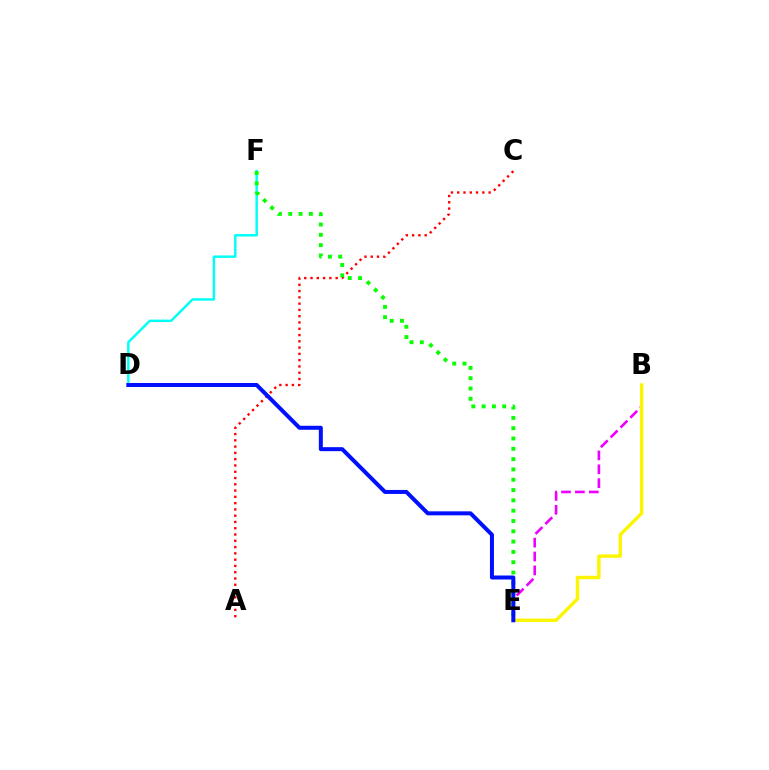{('B', 'E'): [{'color': '#ee00ff', 'line_style': 'dashed', 'thickness': 1.89}, {'color': '#fcf500', 'line_style': 'solid', 'thickness': 2.45}], ('D', 'F'): [{'color': '#00fff6', 'line_style': 'solid', 'thickness': 1.76}], ('A', 'C'): [{'color': '#ff0000', 'line_style': 'dotted', 'thickness': 1.71}], ('E', 'F'): [{'color': '#08ff00', 'line_style': 'dotted', 'thickness': 2.8}], ('D', 'E'): [{'color': '#0010ff', 'line_style': 'solid', 'thickness': 2.88}]}